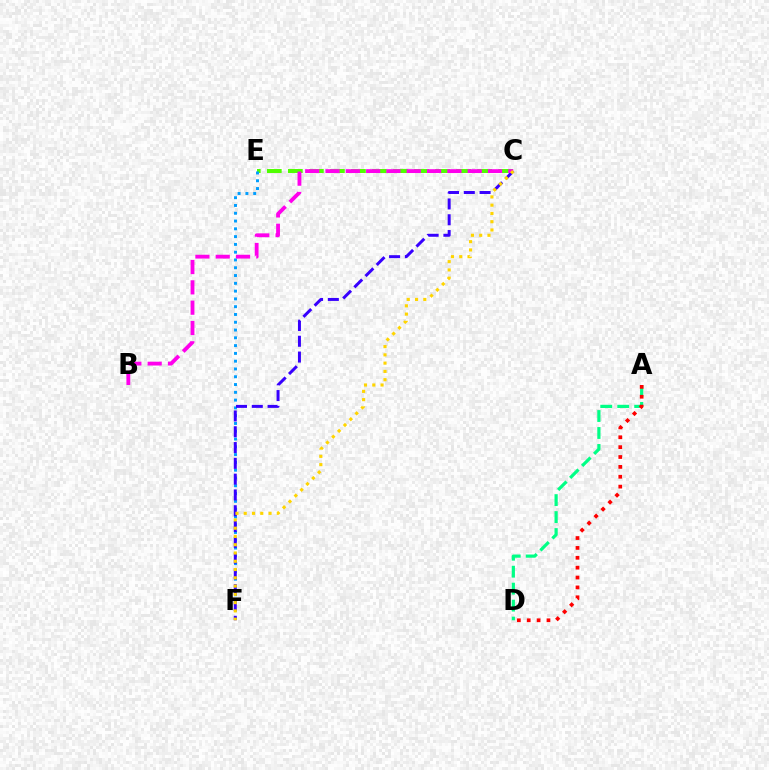{('C', 'E'): [{'color': '#4fff00', 'line_style': 'dashed', 'thickness': 2.86}], ('E', 'F'): [{'color': '#009eff', 'line_style': 'dotted', 'thickness': 2.12}], ('A', 'D'): [{'color': '#00ff86', 'line_style': 'dashed', 'thickness': 2.31}, {'color': '#ff0000', 'line_style': 'dotted', 'thickness': 2.68}], ('C', 'F'): [{'color': '#3700ff', 'line_style': 'dashed', 'thickness': 2.15}, {'color': '#ffd500', 'line_style': 'dotted', 'thickness': 2.25}], ('B', 'C'): [{'color': '#ff00ed', 'line_style': 'dashed', 'thickness': 2.76}]}